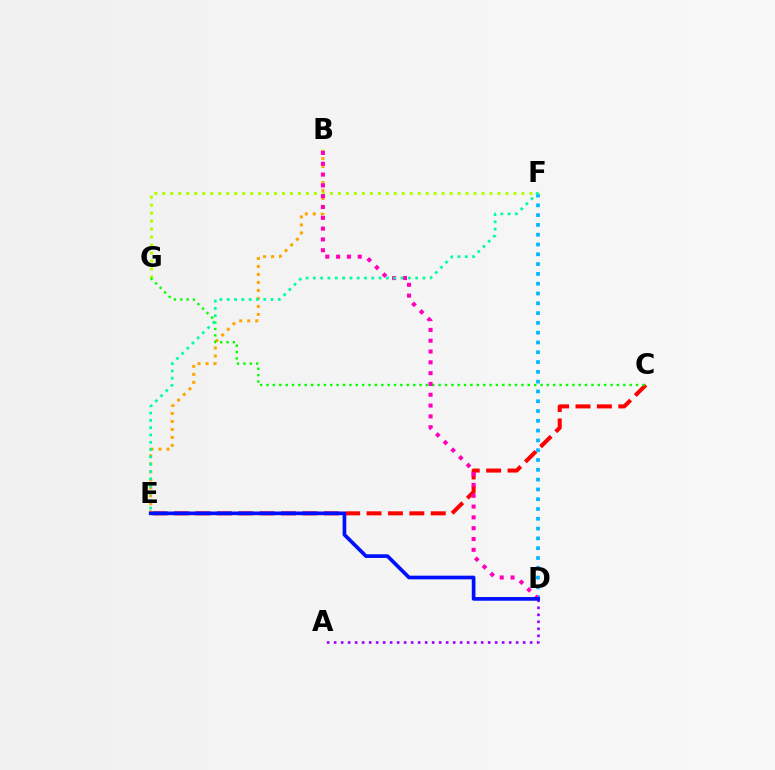{('C', 'E'): [{'color': '#ff0000', 'line_style': 'dashed', 'thickness': 2.91}], ('B', 'E'): [{'color': '#ffa500', 'line_style': 'dotted', 'thickness': 2.17}], ('D', 'F'): [{'color': '#00b5ff', 'line_style': 'dotted', 'thickness': 2.66}], ('F', 'G'): [{'color': '#b3ff00', 'line_style': 'dotted', 'thickness': 2.17}], ('C', 'G'): [{'color': '#08ff00', 'line_style': 'dotted', 'thickness': 1.73}], ('B', 'D'): [{'color': '#ff00bd', 'line_style': 'dotted', 'thickness': 2.94}], ('A', 'D'): [{'color': '#9b00ff', 'line_style': 'dotted', 'thickness': 1.9}], ('E', 'F'): [{'color': '#00ff9d', 'line_style': 'dotted', 'thickness': 1.98}], ('D', 'E'): [{'color': '#0010ff', 'line_style': 'solid', 'thickness': 2.65}]}